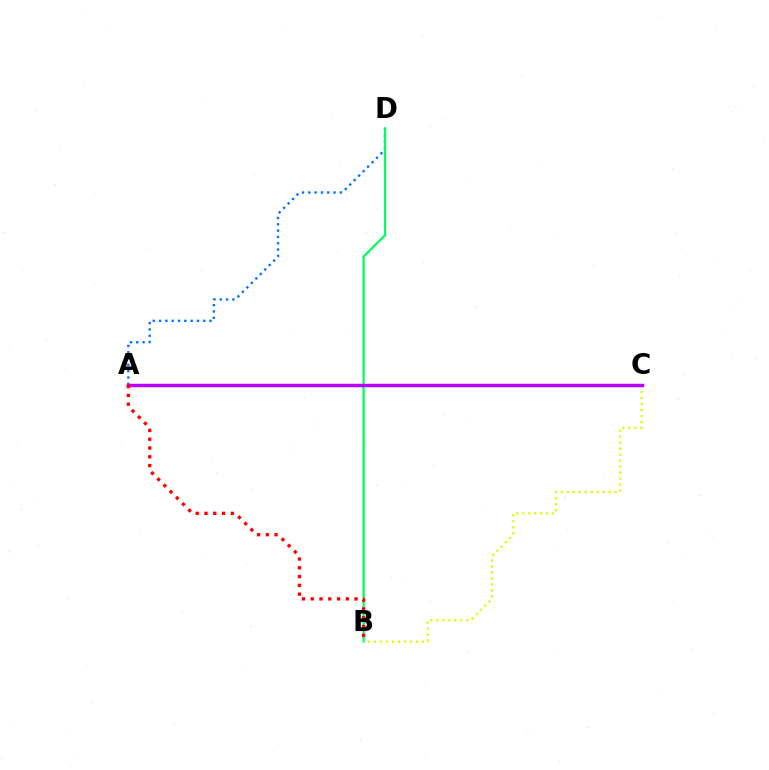{('A', 'D'): [{'color': '#0074ff', 'line_style': 'dotted', 'thickness': 1.72}], ('B', 'D'): [{'color': '#00ff5c', 'line_style': 'solid', 'thickness': 1.63}], ('B', 'C'): [{'color': '#d1ff00', 'line_style': 'dotted', 'thickness': 1.63}], ('A', 'C'): [{'color': '#b900ff', 'line_style': 'solid', 'thickness': 2.49}], ('A', 'B'): [{'color': '#ff0000', 'line_style': 'dotted', 'thickness': 2.38}]}